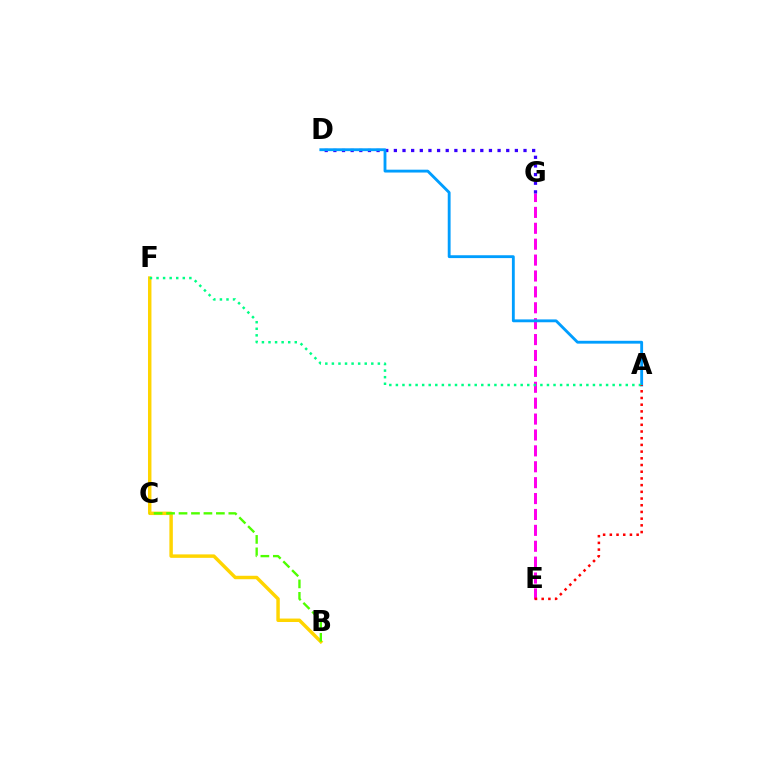{('B', 'F'): [{'color': '#ffd500', 'line_style': 'solid', 'thickness': 2.49}], ('E', 'G'): [{'color': '#ff00ed', 'line_style': 'dashed', 'thickness': 2.16}], ('B', 'C'): [{'color': '#4fff00', 'line_style': 'dashed', 'thickness': 1.69}], ('D', 'G'): [{'color': '#3700ff', 'line_style': 'dotted', 'thickness': 2.35}], ('A', 'D'): [{'color': '#009eff', 'line_style': 'solid', 'thickness': 2.05}], ('A', 'F'): [{'color': '#00ff86', 'line_style': 'dotted', 'thickness': 1.78}], ('A', 'E'): [{'color': '#ff0000', 'line_style': 'dotted', 'thickness': 1.82}]}